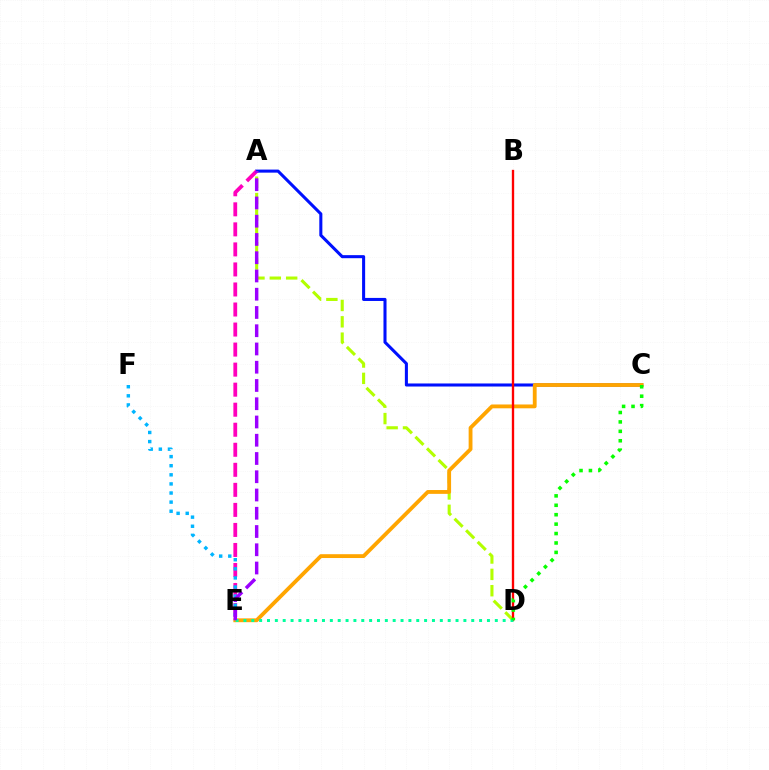{('A', 'C'): [{'color': '#0010ff', 'line_style': 'solid', 'thickness': 2.2}], ('A', 'D'): [{'color': '#b3ff00', 'line_style': 'dashed', 'thickness': 2.22}], ('C', 'E'): [{'color': '#ffa500', 'line_style': 'solid', 'thickness': 2.76}], ('A', 'E'): [{'color': '#ff00bd', 'line_style': 'dashed', 'thickness': 2.72}, {'color': '#9b00ff', 'line_style': 'dashed', 'thickness': 2.48}], ('B', 'D'): [{'color': '#ff0000', 'line_style': 'solid', 'thickness': 1.69}], ('D', 'E'): [{'color': '#00ff9d', 'line_style': 'dotted', 'thickness': 2.13}], ('E', 'F'): [{'color': '#00b5ff', 'line_style': 'dotted', 'thickness': 2.47}], ('C', 'D'): [{'color': '#08ff00', 'line_style': 'dotted', 'thickness': 2.56}]}